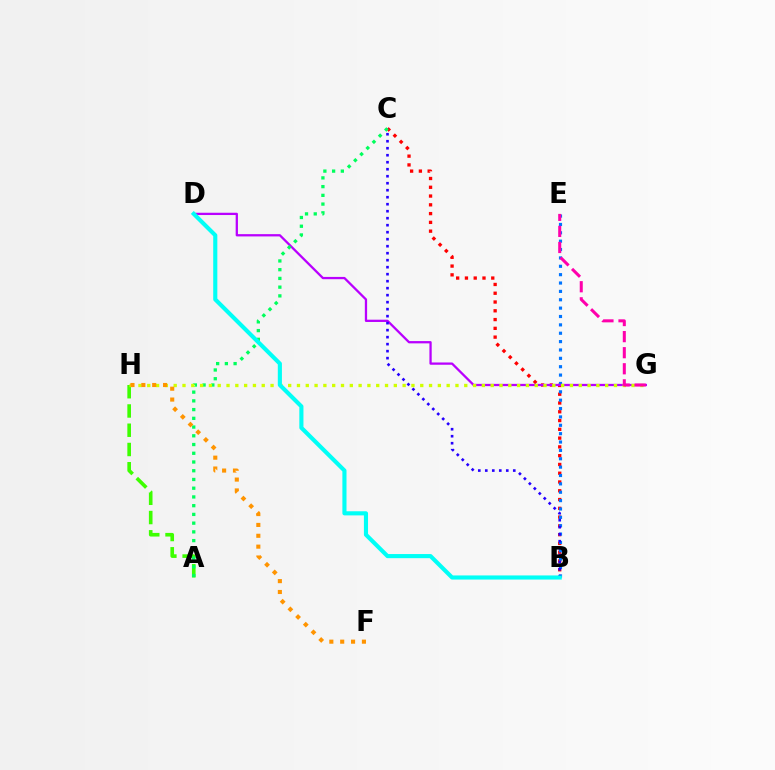{('B', 'C'): [{'color': '#ff0000', 'line_style': 'dotted', 'thickness': 2.38}, {'color': '#2500ff', 'line_style': 'dotted', 'thickness': 1.9}], ('B', 'E'): [{'color': '#0074ff', 'line_style': 'dotted', 'thickness': 2.27}], ('D', 'G'): [{'color': '#b900ff', 'line_style': 'solid', 'thickness': 1.64}], ('A', 'H'): [{'color': '#3dff00', 'line_style': 'dashed', 'thickness': 2.62}], ('A', 'C'): [{'color': '#00ff5c', 'line_style': 'dotted', 'thickness': 2.37}], ('G', 'H'): [{'color': '#d1ff00', 'line_style': 'dotted', 'thickness': 2.39}], ('B', 'D'): [{'color': '#00fff6', 'line_style': 'solid', 'thickness': 2.96}], ('E', 'G'): [{'color': '#ff00ac', 'line_style': 'dashed', 'thickness': 2.18}], ('F', 'H'): [{'color': '#ff9400', 'line_style': 'dotted', 'thickness': 2.95}]}